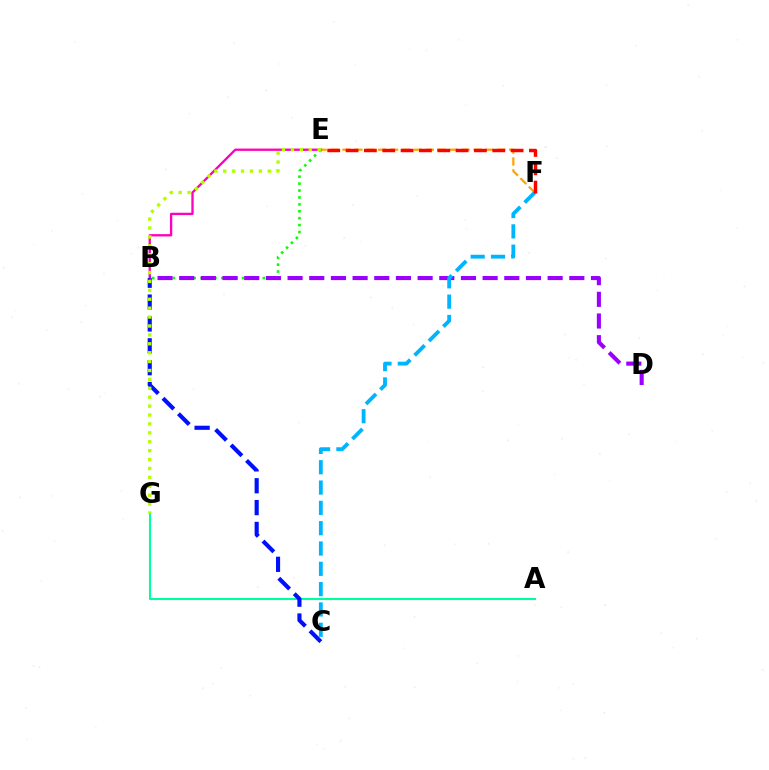{('B', 'E'): [{'color': '#ff00bd', 'line_style': 'solid', 'thickness': 1.67}, {'color': '#08ff00', 'line_style': 'dotted', 'thickness': 1.88}], ('A', 'G'): [{'color': '#00ff9d', 'line_style': 'solid', 'thickness': 1.51}], ('B', 'C'): [{'color': '#0010ff', 'line_style': 'dashed', 'thickness': 2.97}], ('B', 'D'): [{'color': '#9b00ff', 'line_style': 'dashed', 'thickness': 2.94}], ('E', 'F'): [{'color': '#ffa500', 'line_style': 'dashed', 'thickness': 1.62}, {'color': '#ff0000', 'line_style': 'dashed', 'thickness': 2.49}], ('E', 'G'): [{'color': '#b3ff00', 'line_style': 'dotted', 'thickness': 2.42}], ('C', 'F'): [{'color': '#00b5ff', 'line_style': 'dashed', 'thickness': 2.76}]}